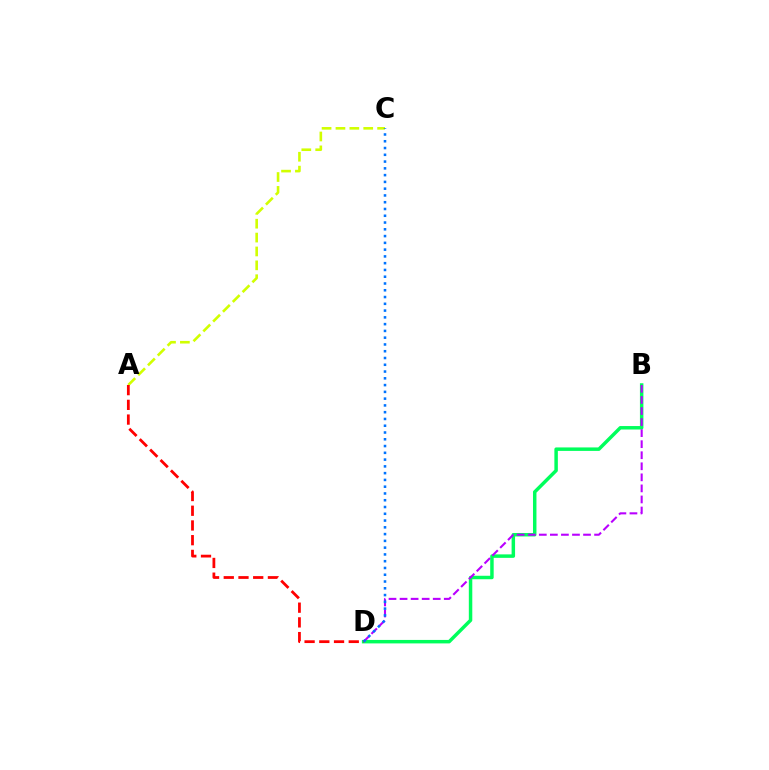{('A', 'C'): [{'color': '#d1ff00', 'line_style': 'dashed', 'thickness': 1.89}], ('B', 'D'): [{'color': '#00ff5c', 'line_style': 'solid', 'thickness': 2.5}, {'color': '#b900ff', 'line_style': 'dashed', 'thickness': 1.5}], ('C', 'D'): [{'color': '#0074ff', 'line_style': 'dotted', 'thickness': 1.84}], ('A', 'D'): [{'color': '#ff0000', 'line_style': 'dashed', 'thickness': 2.0}]}